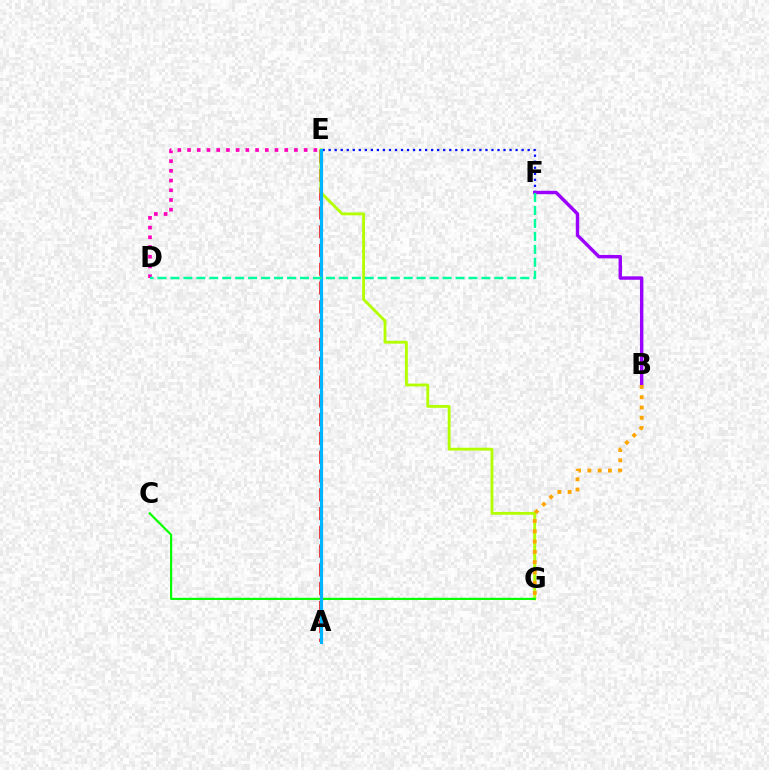{('E', 'F'): [{'color': '#0010ff', 'line_style': 'dotted', 'thickness': 1.64}], ('A', 'E'): [{'color': '#ff0000', 'line_style': 'dashed', 'thickness': 2.55}, {'color': '#00b5ff', 'line_style': 'solid', 'thickness': 2.28}], ('D', 'E'): [{'color': '#ff00bd', 'line_style': 'dotted', 'thickness': 2.64}], ('E', 'G'): [{'color': '#b3ff00', 'line_style': 'solid', 'thickness': 2.04}], ('B', 'F'): [{'color': '#9b00ff', 'line_style': 'solid', 'thickness': 2.46}], ('B', 'G'): [{'color': '#ffa500', 'line_style': 'dotted', 'thickness': 2.79}], ('C', 'G'): [{'color': '#08ff00', 'line_style': 'solid', 'thickness': 1.57}], ('D', 'F'): [{'color': '#00ff9d', 'line_style': 'dashed', 'thickness': 1.76}]}